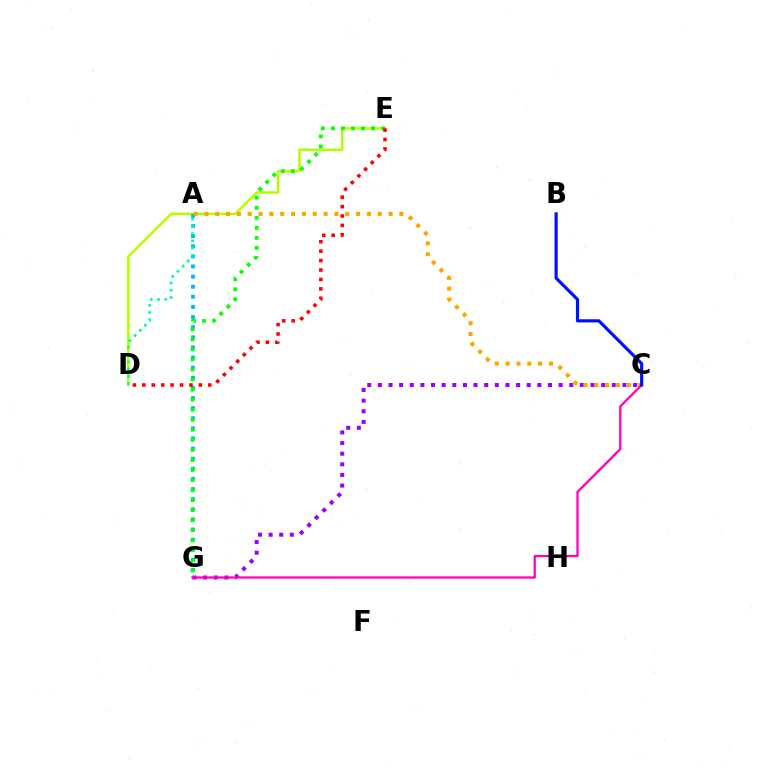{('D', 'E'): [{'color': '#b3ff00', 'line_style': 'solid', 'thickness': 1.82}, {'color': '#ff0000', 'line_style': 'dotted', 'thickness': 2.56}], ('C', 'G'): [{'color': '#9b00ff', 'line_style': 'dotted', 'thickness': 2.89}, {'color': '#ff00bd', 'line_style': 'solid', 'thickness': 1.64}], ('A', 'G'): [{'color': '#00b5ff', 'line_style': 'dotted', 'thickness': 2.75}], ('A', 'C'): [{'color': '#ffa500', 'line_style': 'dotted', 'thickness': 2.94}], ('E', 'G'): [{'color': '#08ff00', 'line_style': 'dotted', 'thickness': 2.73}], ('A', 'D'): [{'color': '#00ff9d', 'line_style': 'dotted', 'thickness': 1.98}], ('B', 'C'): [{'color': '#0010ff', 'line_style': 'solid', 'thickness': 2.27}]}